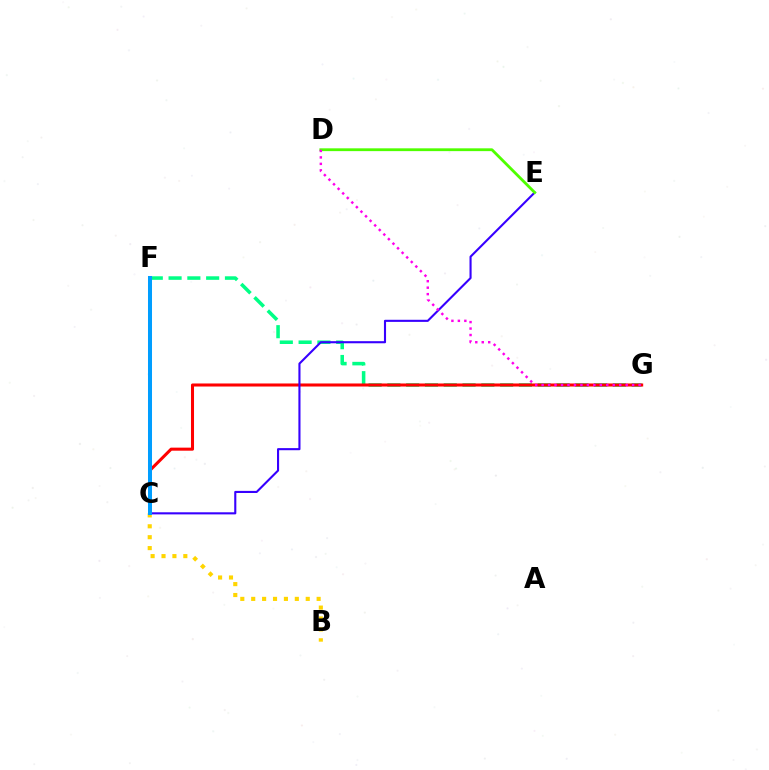{('F', 'G'): [{'color': '#00ff86', 'line_style': 'dashed', 'thickness': 2.55}], ('C', 'G'): [{'color': '#ff0000', 'line_style': 'solid', 'thickness': 2.2}], ('C', 'E'): [{'color': '#3700ff', 'line_style': 'solid', 'thickness': 1.52}], ('D', 'E'): [{'color': '#4fff00', 'line_style': 'solid', 'thickness': 2.02}], ('B', 'C'): [{'color': '#ffd500', 'line_style': 'dotted', 'thickness': 2.96}], ('D', 'G'): [{'color': '#ff00ed', 'line_style': 'dotted', 'thickness': 1.76}], ('C', 'F'): [{'color': '#009eff', 'line_style': 'solid', 'thickness': 2.89}]}